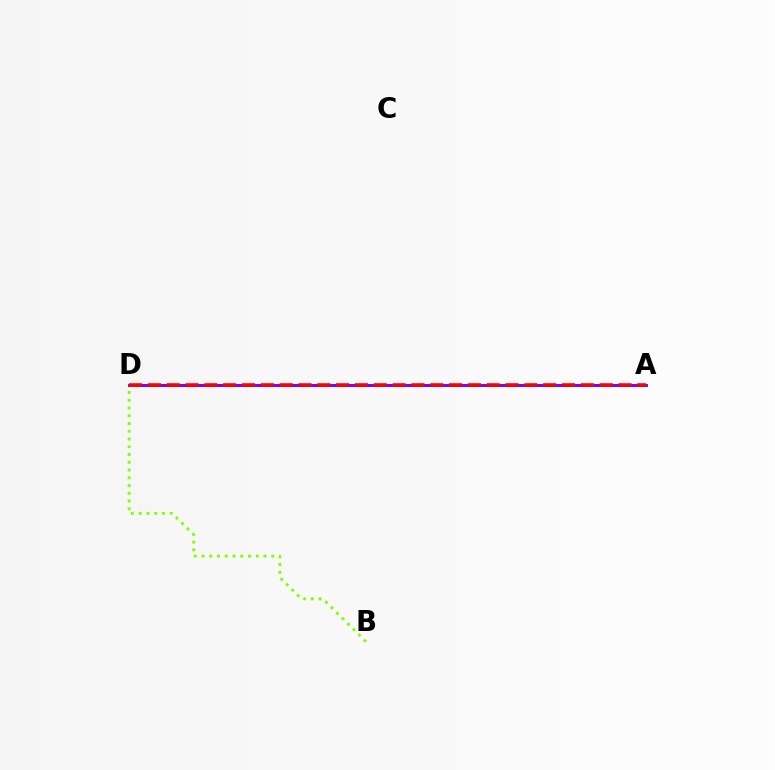{('B', 'D'): [{'color': '#84ff00', 'line_style': 'dotted', 'thickness': 2.11}], ('A', 'D'): [{'color': '#00fff6', 'line_style': 'dotted', 'thickness': 1.87}, {'color': '#7200ff', 'line_style': 'solid', 'thickness': 2.08}, {'color': '#ff0000', 'line_style': 'dashed', 'thickness': 2.56}]}